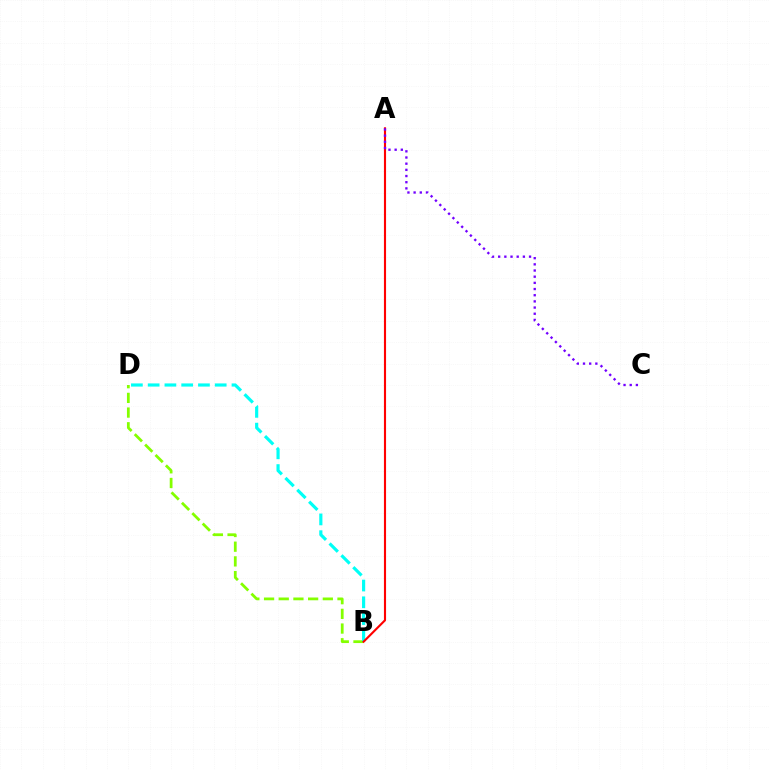{('B', 'D'): [{'color': '#84ff00', 'line_style': 'dashed', 'thickness': 2.0}, {'color': '#00fff6', 'line_style': 'dashed', 'thickness': 2.28}], ('A', 'B'): [{'color': '#ff0000', 'line_style': 'solid', 'thickness': 1.53}], ('A', 'C'): [{'color': '#7200ff', 'line_style': 'dotted', 'thickness': 1.68}]}